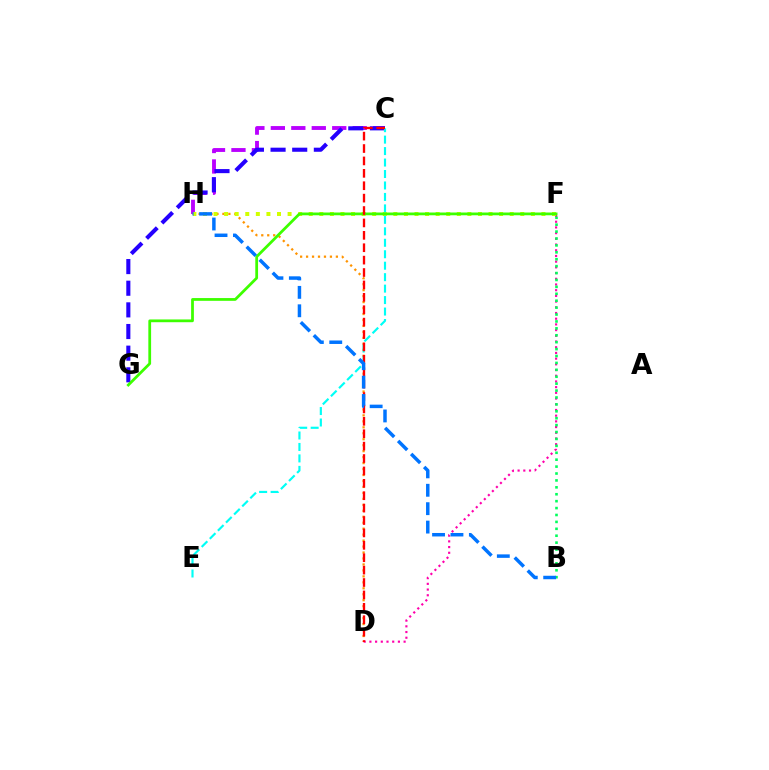{('C', 'H'): [{'color': '#b900ff', 'line_style': 'dashed', 'thickness': 2.78}], ('D', 'F'): [{'color': '#ff00ac', 'line_style': 'dotted', 'thickness': 1.55}], ('D', 'H'): [{'color': '#ff9400', 'line_style': 'dotted', 'thickness': 1.62}], ('C', 'G'): [{'color': '#2500ff', 'line_style': 'dashed', 'thickness': 2.94}], ('B', 'F'): [{'color': '#00ff5c', 'line_style': 'dotted', 'thickness': 1.88}], ('F', 'H'): [{'color': '#d1ff00', 'line_style': 'dotted', 'thickness': 2.87}], ('C', 'E'): [{'color': '#00fff6', 'line_style': 'dashed', 'thickness': 1.56}], ('F', 'G'): [{'color': '#3dff00', 'line_style': 'solid', 'thickness': 1.99}], ('C', 'D'): [{'color': '#ff0000', 'line_style': 'dashed', 'thickness': 1.68}], ('B', 'H'): [{'color': '#0074ff', 'line_style': 'dashed', 'thickness': 2.5}]}